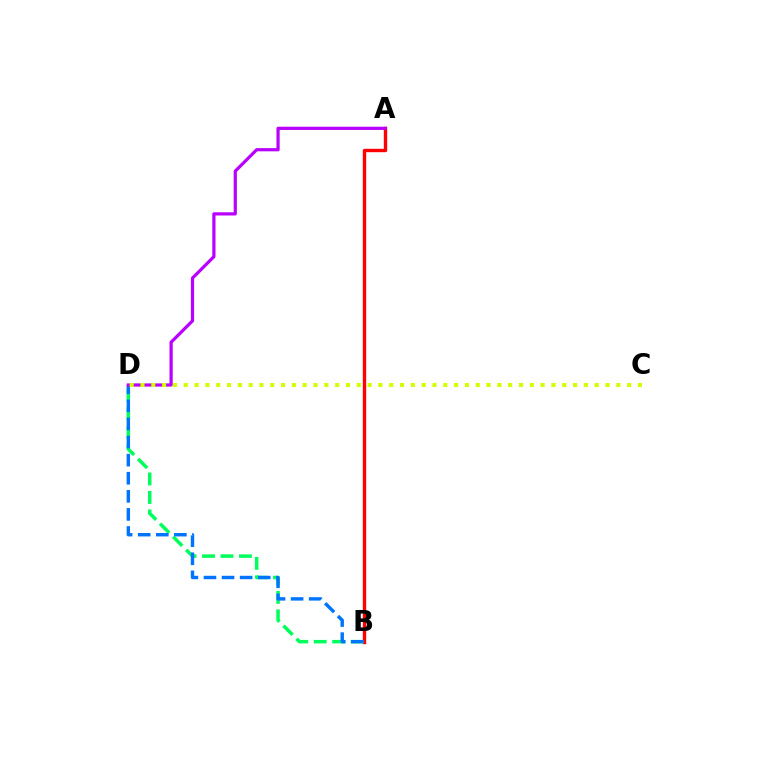{('A', 'B'): [{'color': '#ff0000', 'line_style': 'solid', 'thickness': 2.44}], ('B', 'D'): [{'color': '#00ff5c', 'line_style': 'dashed', 'thickness': 2.51}, {'color': '#0074ff', 'line_style': 'dashed', 'thickness': 2.46}], ('A', 'D'): [{'color': '#b900ff', 'line_style': 'solid', 'thickness': 2.31}], ('C', 'D'): [{'color': '#d1ff00', 'line_style': 'dotted', 'thickness': 2.94}]}